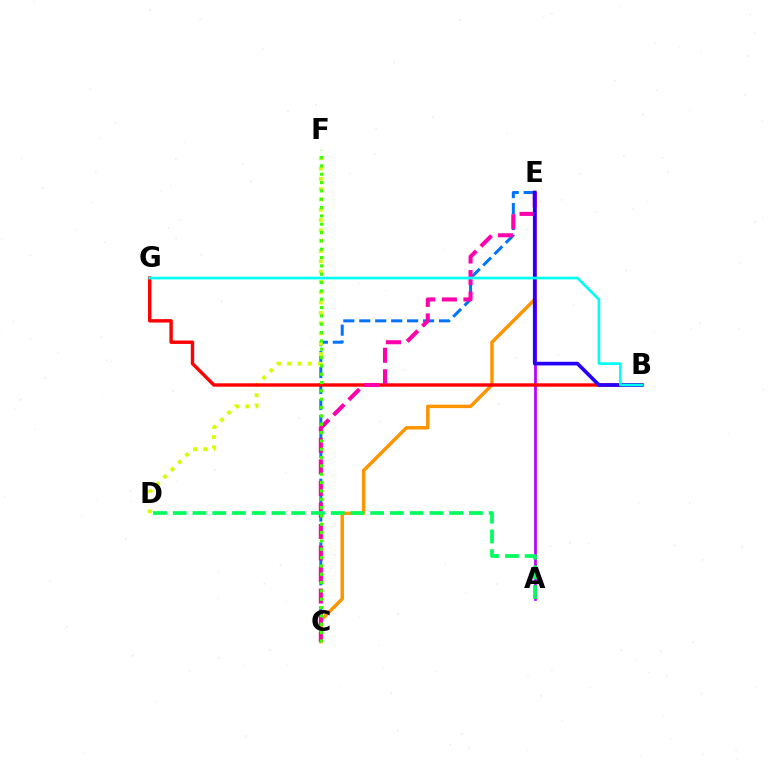{('C', 'E'): [{'color': '#0074ff', 'line_style': 'dashed', 'thickness': 2.17}, {'color': '#ff9400', 'line_style': 'solid', 'thickness': 2.48}, {'color': '#ff00ac', 'line_style': 'dashed', 'thickness': 2.92}], ('A', 'E'): [{'color': '#b900ff', 'line_style': 'solid', 'thickness': 1.96}], ('D', 'F'): [{'color': '#d1ff00', 'line_style': 'dotted', 'thickness': 2.8}], ('B', 'G'): [{'color': '#ff0000', 'line_style': 'solid', 'thickness': 2.45}, {'color': '#00fff6', 'line_style': 'solid', 'thickness': 1.92}], ('B', 'E'): [{'color': '#2500ff', 'line_style': 'solid', 'thickness': 2.63}], ('C', 'F'): [{'color': '#3dff00', 'line_style': 'dotted', 'thickness': 2.26}], ('A', 'D'): [{'color': '#00ff5c', 'line_style': 'dashed', 'thickness': 2.68}]}